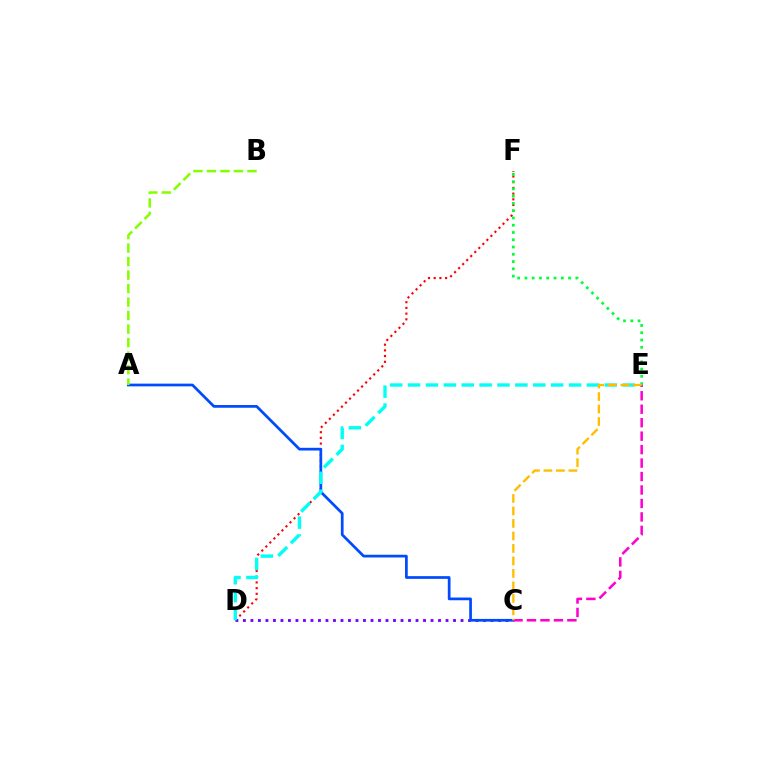{('D', 'F'): [{'color': '#ff0000', 'line_style': 'dotted', 'thickness': 1.55}], ('C', 'D'): [{'color': '#7200ff', 'line_style': 'dotted', 'thickness': 2.04}], ('A', 'C'): [{'color': '#004bff', 'line_style': 'solid', 'thickness': 1.96}], ('A', 'B'): [{'color': '#84ff00', 'line_style': 'dashed', 'thickness': 1.83}], ('E', 'F'): [{'color': '#00ff39', 'line_style': 'dotted', 'thickness': 1.97}], ('D', 'E'): [{'color': '#00fff6', 'line_style': 'dashed', 'thickness': 2.43}], ('C', 'E'): [{'color': '#ff00cf', 'line_style': 'dashed', 'thickness': 1.83}, {'color': '#ffbd00', 'line_style': 'dashed', 'thickness': 1.7}]}